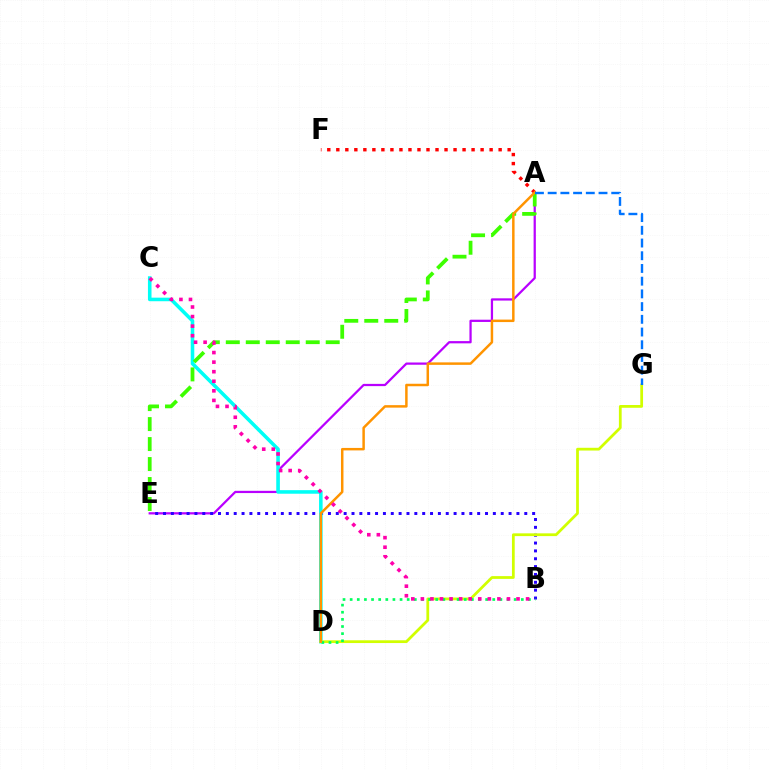{('A', 'E'): [{'color': '#b900ff', 'line_style': 'solid', 'thickness': 1.61}, {'color': '#3dff00', 'line_style': 'dashed', 'thickness': 2.71}], ('B', 'E'): [{'color': '#2500ff', 'line_style': 'dotted', 'thickness': 2.13}], ('C', 'D'): [{'color': '#00fff6', 'line_style': 'solid', 'thickness': 2.57}], ('D', 'G'): [{'color': '#d1ff00', 'line_style': 'solid', 'thickness': 1.99}], ('B', 'D'): [{'color': '#00ff5c', 'line_style': 'dotted', 'thickness': 1.94}], ('A', 'F'): [{'color': '#ff0000', 'line_style': 'dotted', 'thickness': 2.45}], ('A', 'D'): [{'color': '#ff9400', 'line_style': 'solid', 'thickness': 1.79}], ('B', 'C'): [{'color': '#ff00ac', 'line_style': 'dotted', 'thickness': 2.6}], ('A', 'G'): [{'color': '#0074ff', 'line_style': 'dashed', 'thickness': 1.73}]}